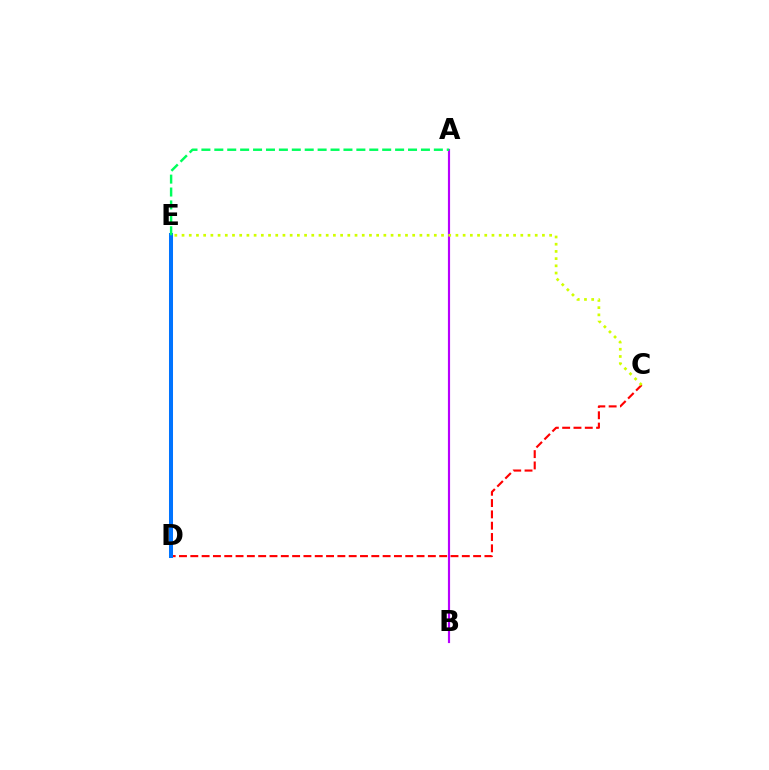{('A', 'B'): [{'color': '#b900ff', 'line_style': 'solid', 'thickness': 1.56}], ('C', 'D'): [{'color': '#ff0000', 'line_style': 'dashed', 'thickness': 1.54}], ('D', 'E'): [{'color': '#0074ff', 'line_style': 'solid', 'thickness': 2.89}], ('C', 'E'): [{'color': '#d1ff00', 'line_style': 'dotted', 'thickness': 1.96}], ('A', 'E'): [{'color': '#00ff5c', 'line_style': 'dashed', 'thickness': 1.75}]}